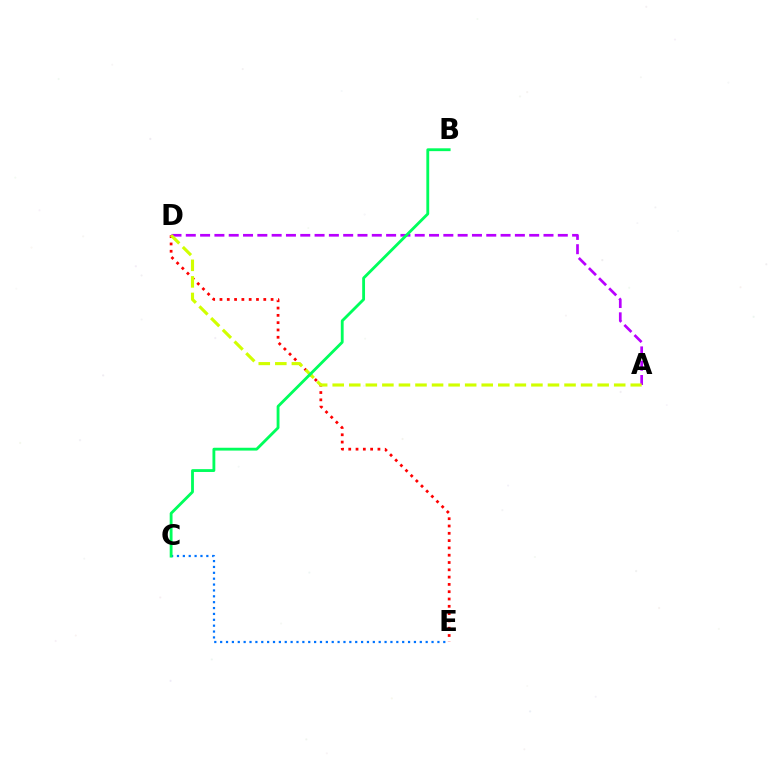{('A', 'D'): [{'color': '#b900ff', 'line_style': 'dashed', 'thickness': 1.94}, {'color': '#d1ff00', 'line_style': 'dashed', 'thickness': 2.25}], ('C', 'E'): [{'color': '#0074ff', 'line_style': 'dotted', 'thickness': 1.6}], ('D', 'E'): [{'color': '#ff0000', 'line_style': 'dotted', 'thickness': 1.98}], ('B', 'C'): [{'color': '#00ff5c', 'line_style': 'solid', 'thickness': 2.04}]}